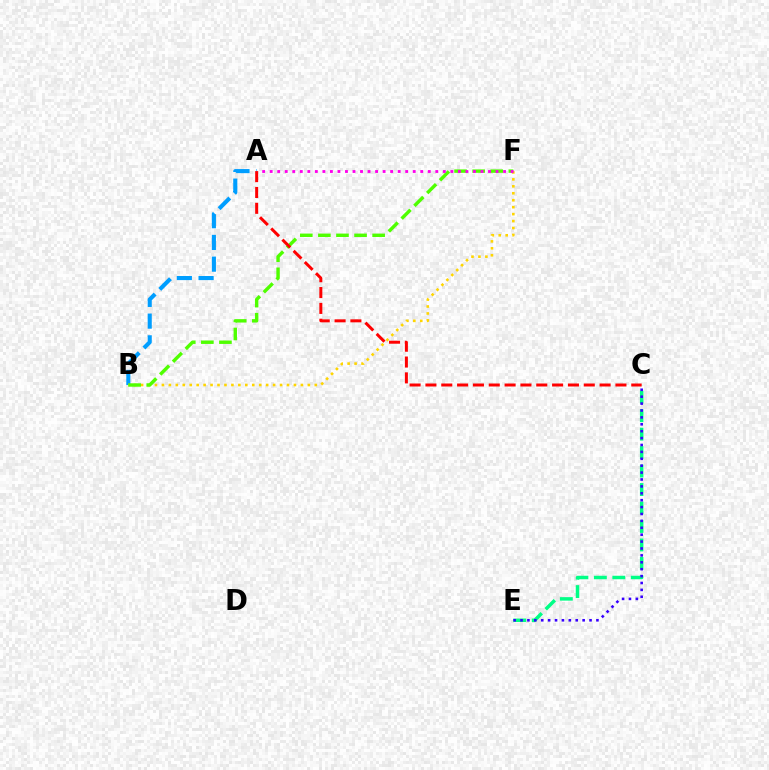{('C', 'E'): [{'color': '#00ff86', 'line_style': 'dashed', 'thickness': 2.51}, {'color': '#3700ff', 'line_style': 'dotted', 'thickness': 1.87}], ('A', 'B'): [{'color': '#009eff', 'line_style': 'dashed', 'thickness': 2.95}], ('B', 'F'): [{'color': '#ffd500', 'line_style': 'dotted', 'thickness': 1.89}, {'color': '#4fff00', 'line_style': 'dashed', 'thickness': 2.46}], ('A', 'C'): [{'color': '#ff0000', 'line_style': 'dashed', 'thickness': 2.15}], ('A', 'F'): [{'color': '#ff00ed', 'line_style': 'dotted', 'thickness': 2.05}]}